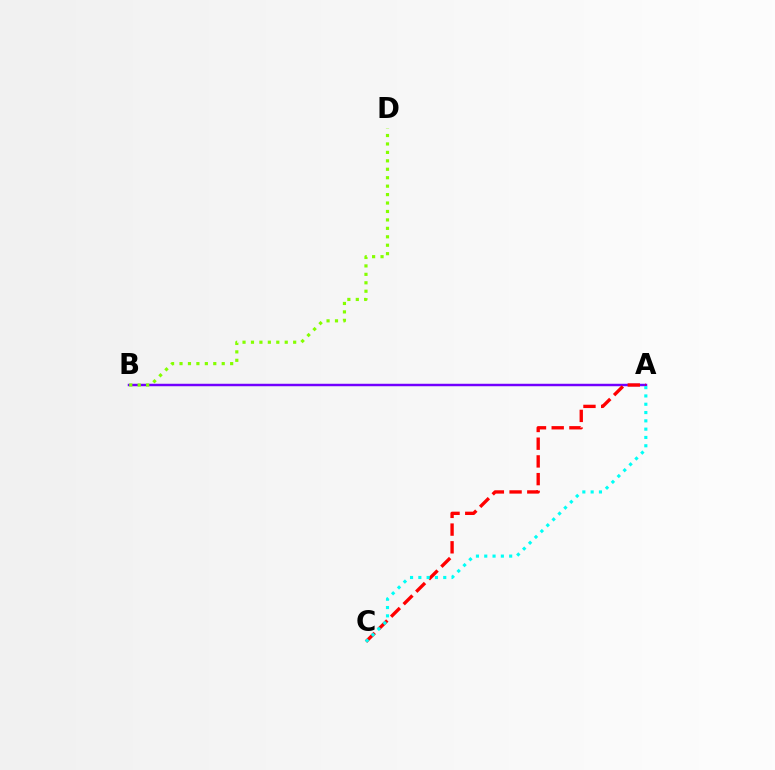{('A', 'B'): [{'color': '#7200ff', 'line_style': 'solid', 'thickness': 1.77}], ('A', 'C'): [{'color': '#ff0000', 'line_style': 'dashed', 'thickness': 2.41}, {'color': '#00fff6', 'line_style': 'dotted', 'thickness': 2.26}], ('B', 'D'): [{'color': '#84ff00', 'line_style': 'dotted', 'thickness': 2.29}]}